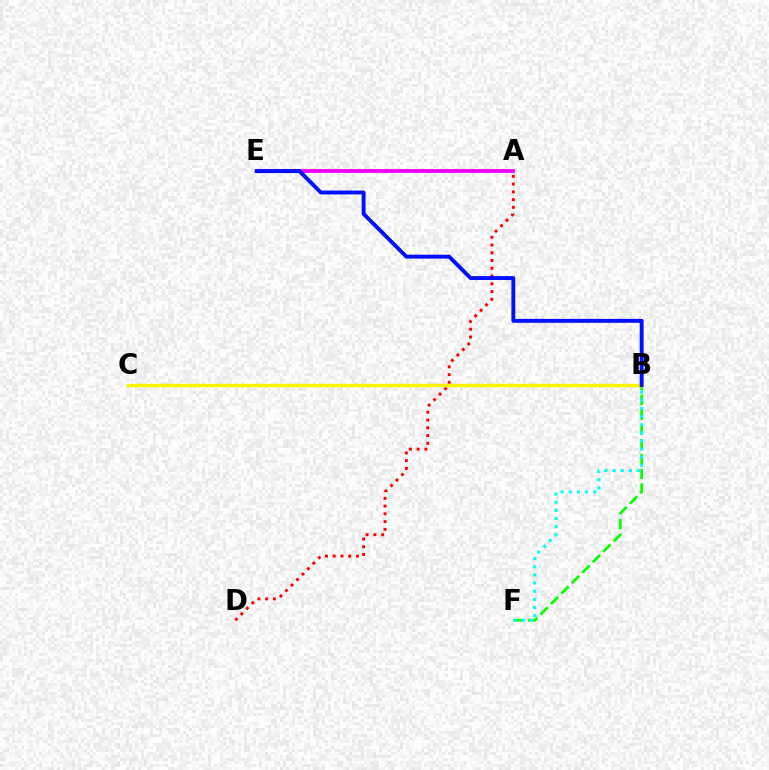{('B', 'F'): [{'color': '#08ff00', 'line_style': 'dashed', 'thickness': 2.01}, {'color': '#00fff6', 'line_style': 'dotted', 'thickness': 2.22}], ('A', 'D'): [{'color': '#ff0000', 'line_style': 'dotted', 'thickness': 2.11}], ('A', 'E'): [{'color': '#ee00ff', 'line_style': 'solid', 'thickness': 2.71}], ('B', 'C'): [{'color': '#fcf500', 'line_style': 'solid', 'thickness': 2.42}], ('B', 'E'): [{'color': '#0010ff', 'line_style': 'solid', 'thickness': 2.81}]}